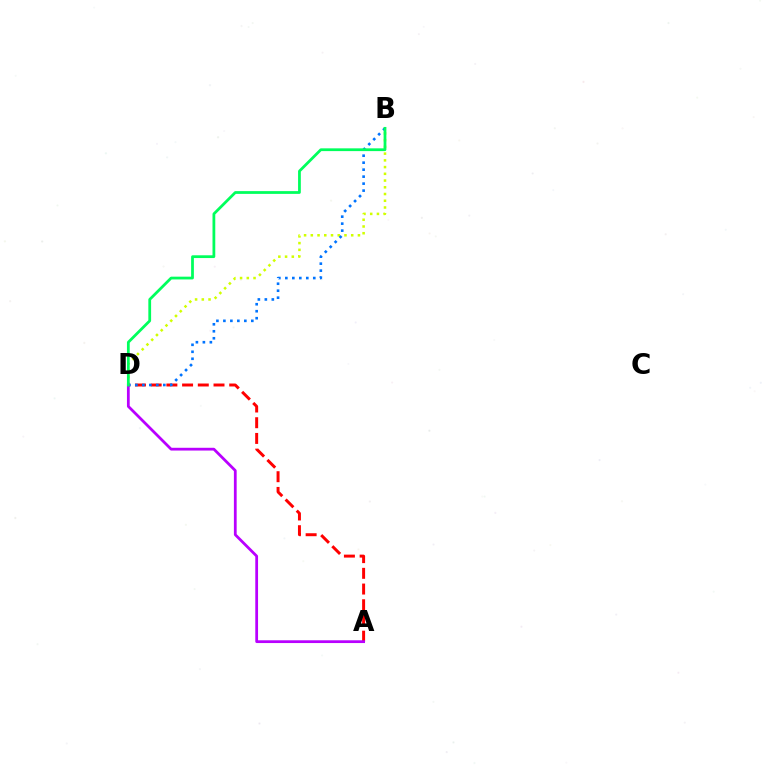{('A', 'D'): [{'color': '#ff0000', 'line_style': 'dashed', 'thickness': 2.13}, {'color': '#b900ff', 'line_style': 'solid', 'thickness': 1.99}], ('B', 'D'): [{'color': '#d1ff00', 'line_style': 'dotted', 'thickness': 1.83}, {'color': '#0074ff', 'line_style': 'dotted', 'thickness': 1.9}, {'color': '#00ff5c', 'line_style': 'solid', 'thickness': 1.99}]}